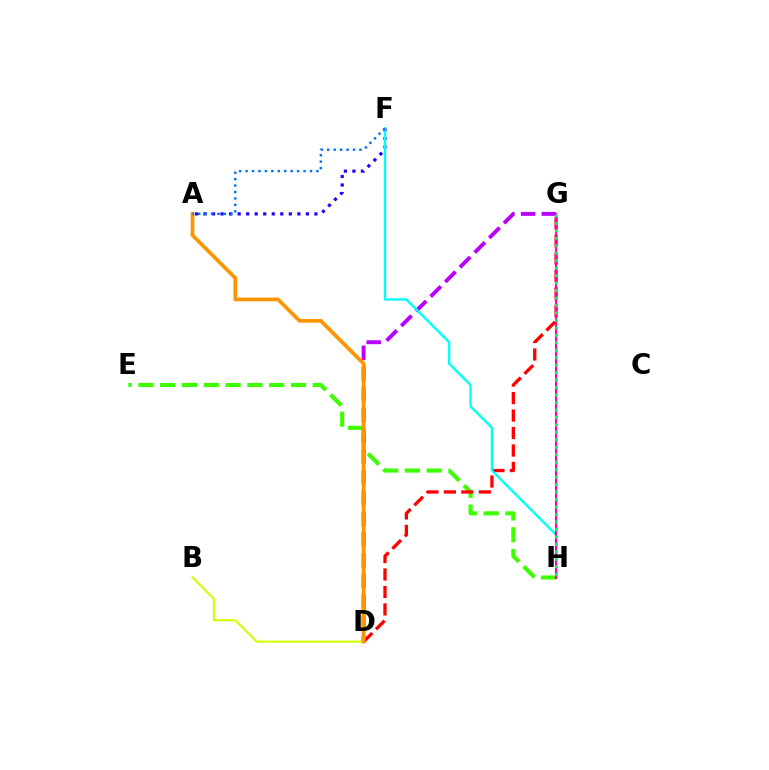{('E', 'H'): [{'color': '#3dff00', 'line_style': 'dashed', 'thickness': 2.96}], ('D', 'G'): [{'color': '#b900ff', 'line_style': 'dashed', 'thickness': 2.82}, {'color': '#ff0000', 'line_style': 'dashed', 'thickness': 2.37}], ('B', 'D'): [{'color': '#d1ff00', 'line_style': 'solid', 'thickness': 1.53}], ('A', 'F'): [{'color': '#2500ff', 'line_style': 'dotted', 'thickness': 2.32}, {'color': '#0074ff', 'line_style': 'dotted', 'thickness': 1.75}], ('F', 'H'): [{'color': '#00fff6', 'line_style': 'solid', 'thickness': 1.71}], ('A', 'D'): [{'color': '#ff9400', 'line_style': 'solid', 'thickness': 2.68}], ('G', 'H'): [{'color': '#ff00ac', 'line_style': 'solid', 'thickness': 1.52}, {'color': '#00ff5c', 'line_style': 'dotted', 'thickness': 2.03}]}